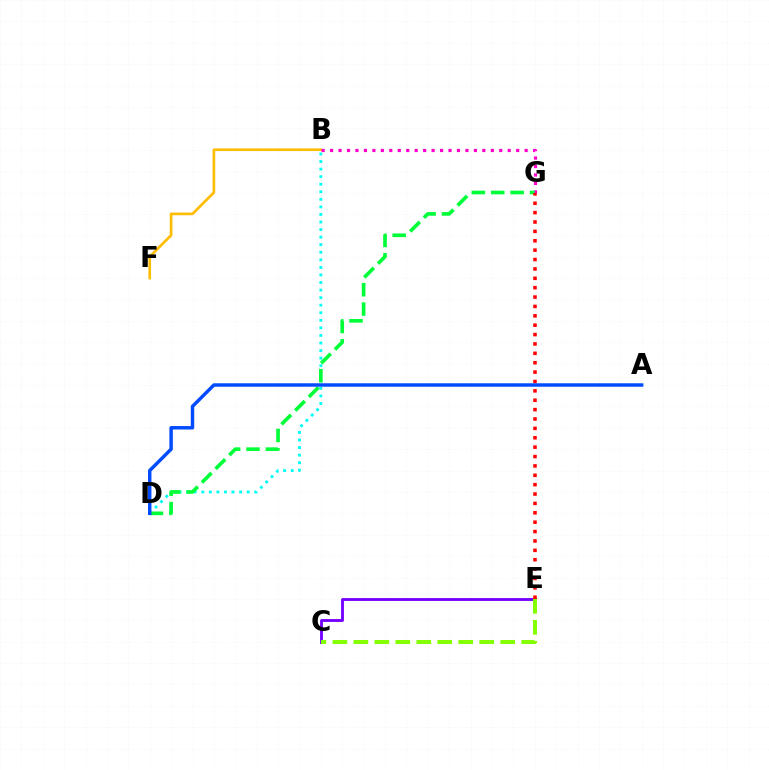{('B', 'F'): [{'color': '#ffbd00', 'line_style': 'solid', 'thickness': 1.91}], ('B', 'D'): [{'color': '#00fff6', 'line_style': 'dotted', 'thickness': 2.05}], ('C', 'E'): [{'color': '#7200ff', 'line_style': 'solid', 'thickness': 2.06}, {'color': '#84ff00', 'line_style': 'dashed', 'thickness': 2.85}], ('B', 'G'): [{'color': '#ff00cf', 'line_style': 'dotted', 'thickness': 2.3}], ('D', 'G'): [{'color': '#00ff39', 'line_style': 'dashed', 'thickness': 2.63}], ('E', 'G'): [{'color': '#ff0000', 'line_style': 'dotted', 'thickness': 2.55}], ('A', 'D'): [{'color': '#004bff', 'line_style': 'solid', 'thickness': 2.48}]}